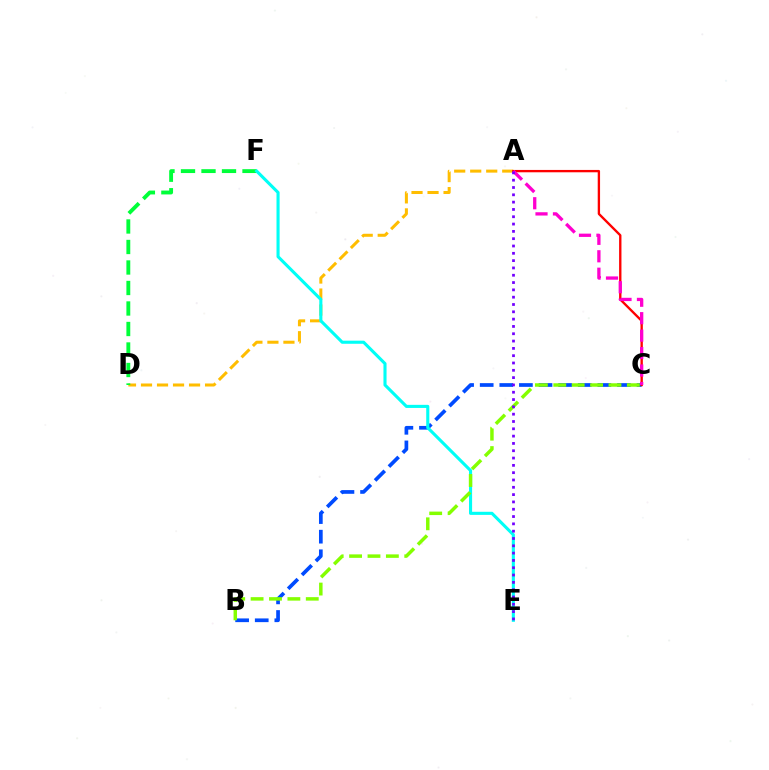{('A', 'D'): [{'color': '#ffbd00', 'line_style': 'dashed', 'thickness': 2.18}], ('B', 'C'): [{'color': '#004bff', 'line_style': 'dashed', 'thickness': 2.66}, {'color': '#84ff00', 'line_style': 'dashed', 'thickness': 2.5}], ('D', 'F'): [{'color': '#00ff39', 'line_style': 'dashed', 'thickness': 2.79}], ('A', 'C'): [{'color': '#ff0000', 'line_style': 'solid', 'thickness': 1.69}, {'color': '#ff00cf', 'line_style': 'dashed', 'thickness': 2.37}], ('E', 'F'): [{'color': '#00fff6', 'line_style': 'solid', 'thickness': 2.23}], ('A', 'E'): [{'color': '#7200ff', 'line_style': 'dotted', 'thickness': 1.99}]}